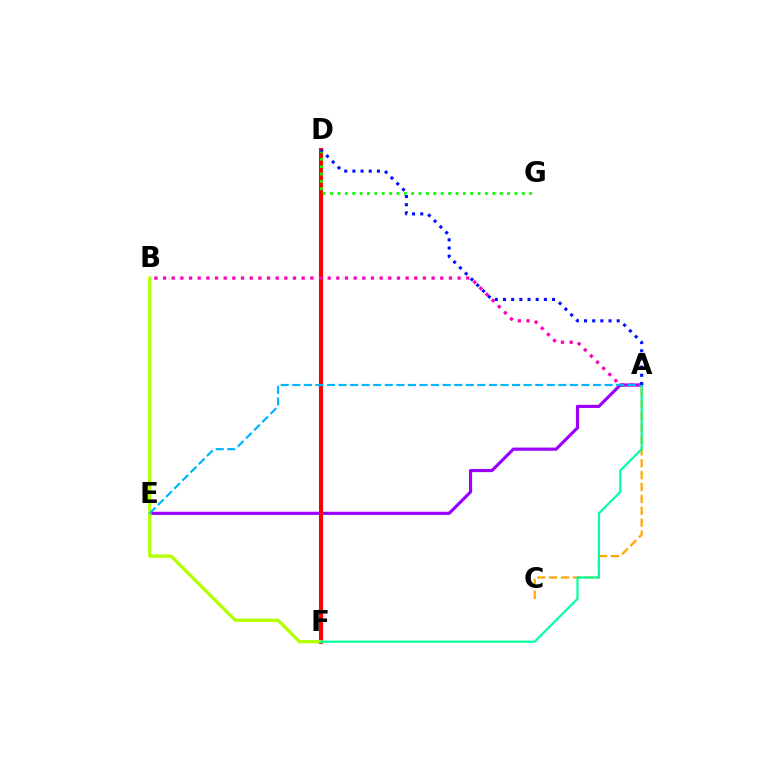{('A', 'E'): [{'color': '#9b00ff', 'line_style': 'solid', 'thickness': 2.27}, {'color': '#00b5ff', 'line_style': 'dashed', 'thickness': 1.57}], ('D', 'F'): [{'color': '#ff0000', 'line_style': 'solid', 'thickness': 2.96}], ('B', 'F'): [{'color': '#b3ff00', 'line_style': 'solid', 'thickness': 2.35}], ('A', 'B'): [{'color': '#ff00bd', 'line_style': 'dotted', 'thickness': 2.35}], ('A', 'C'): [{'color': '#ffa500', 'line_style': 'dashed', 'thickness': 1.62}], ('D', 'G'): [{'color': '#08ff00', 'line_style': 'dotted', 'thickness': 2.0}], ('A', 'F'): [{'color': '#00ff9d', 'line_style': 'solid', 'thickness': 1.57}], ('A', 'D'): [{'color': '#0010ff', 'line_style': 'dotted', 'thickness': 2.22}]}